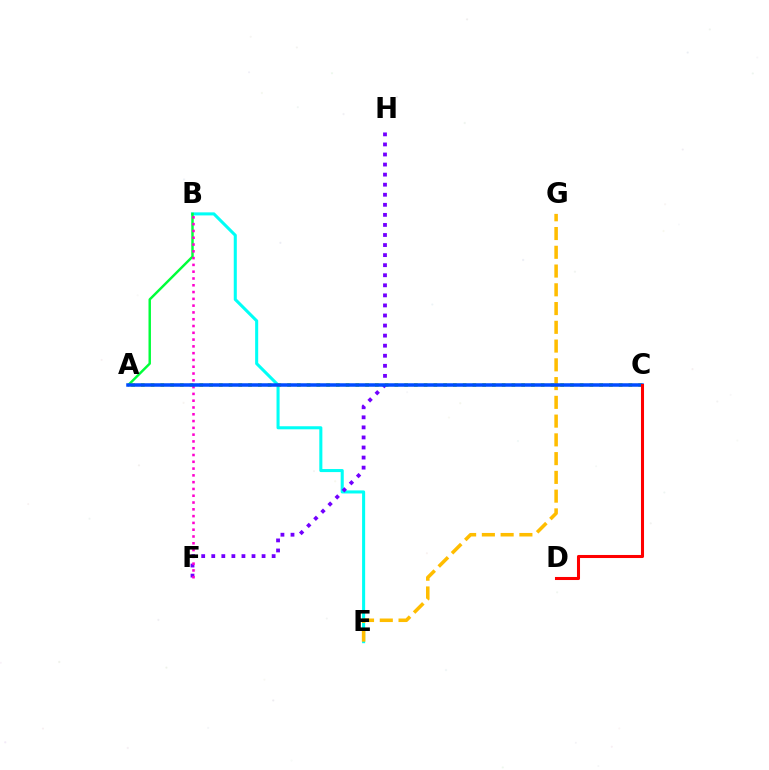{('B', 'E'): [{'color': '#00fff6', 'line_style': 'solid', 'thickness': 2.2}], ('A', 'B'): [{'color': '#00ff39', 'line_style': 'solid', 'thickness': 1.76}], ('A', 'C'): [{'color': '#84ff00', 'line_style': 'dotted', 'thickness': 2.65}, {'color': '#004bff', 'line_style': 'solid', 'thickness': 2.53}], ('F', 'H'): [{'color': '#7200ff', 'line_style': 'dotted', 'thickness': 2.73}], ('E', 'G'): [{'color': '#ffbd00', 'line_style': 'dashed', 'thickness': 2.55}], ('B', 'F'): [{'color': '#ff00cf', 'line_style': 'dotted', 'thickness': 1.84}], ('C', 'D'): [{'color': '#ff0000', 'line_style': 'solid', 'thickness': 2.2}]}